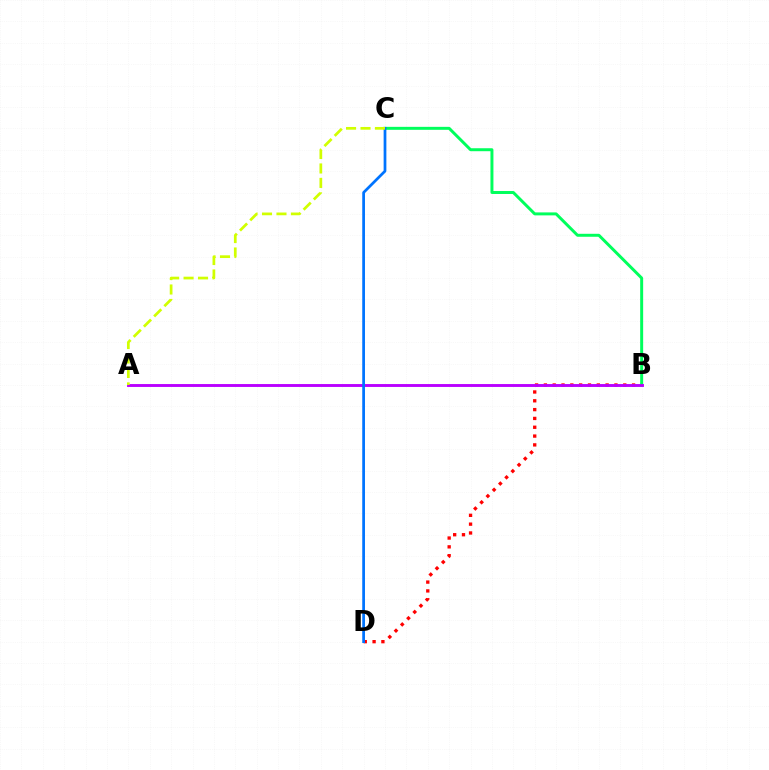{('B', 'D'): [{'color': '#ff0000', 'line_style': 'dotted', 'thickness': 2.4}], ('B', 'C'): [{'color': '#00ff5c', 'line_style': 'solid', 'thickness': 2.14}], ('A', 'B'): [{'color': '#b900ff', 'line_style': 'solid', 'thickness': 2.08}], ('C', 'D'): [{'color': '#0074ff', 'line_style': 'solid', 'thickness': 1.97}], ('A', 'C'): [{'color': '#d1ff00', 'line_style': 'dashed', 'thickness': 1.96}]}